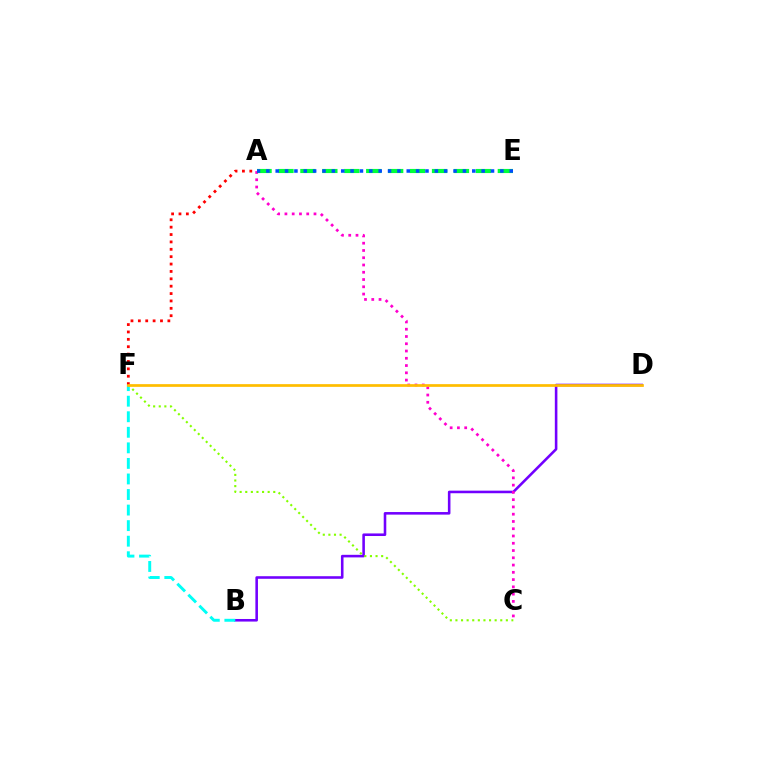{('B', 'D'): [{'color': '#7200ff', 'line_style': 'solid', 'thickness': 1.86}], ('A', 'C'): [{'color': '#ff00cf', 'line_style': 'dotted', 'thickness': 1.97}], ('C', 'F'): [{'color': '#84ff00', 'line_style': 'dotted', 'thickness': 1.52}], ('B', 'F'): [{'color': '#00fff6', 'line_style': 'dashed', 'thickness': 2.11}], ('A', 'E'): [{'color': '#00ff39', 'line_style': 'dashed', 'thickness': 2.98}, {'color': '#004bff', 'line_style': 'dotted', 'thickness': 2.54}], ('A', 'F'): [{'color': '#ff0000', 'line_style': 'dotted', 'thickness': 2.0}], ('D', 'F'): [{'color': '#ffbd00', 'line_style': 'solid', 'thickness': 1.96}]}